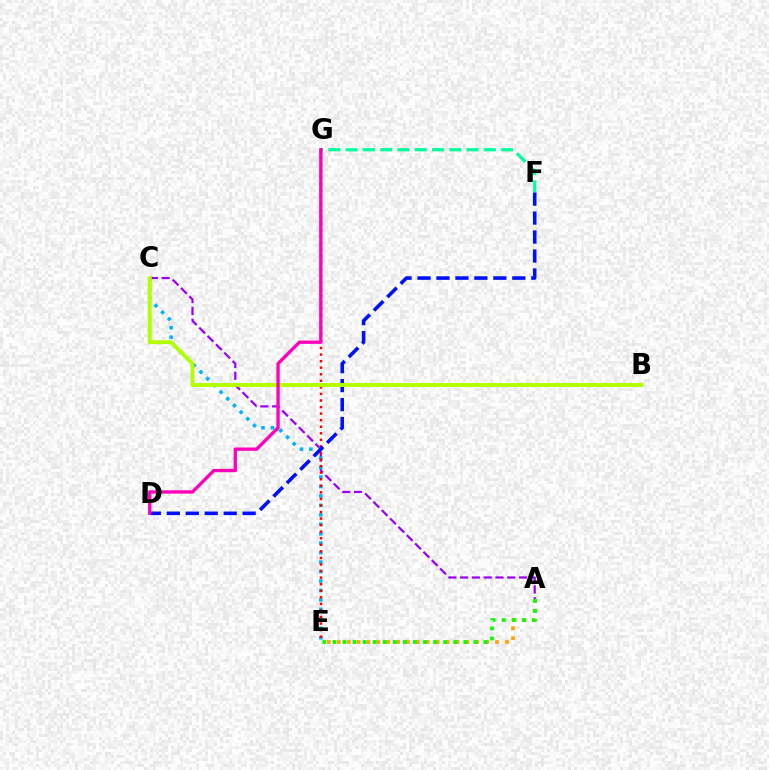{('F', 'G'): [{'color': '#00ff9d', 'line_style': 'dashed', 'thickness': 2.35}], ('A', 'C'): [{'color': '#9b00ff', 'line_style': 'dashed', 'thickness': 1.6}], ('A', 'E'): [{'color': '#ffa500', 'line_style': 'dotted', 'thickness': 2.69}, {'color': '#08ff00', 'line_style': 'dotted', 'thickness': 2.74}], ('C', 'E'): [{'color': '#00b5ff', 'line_style': 'dotted', 'thickness': 2.57}], ('E', 'G'): [{'color': '#ff0000', 'line_style': 'dotted', 'thickness': 1.78}], ('D', 'F'): [{'color': '#0010ff', 'line_style': 'dashed', 'thickness': 2.58}], ('B', 'C'): [{'color': '#b3ff00', 'line_style': 'solid', 'thickness': 2.81}], ('D', 'G'): [{'color': '#ff00bd', 'line_style': 'solid', 'thickness': 2.39}]}